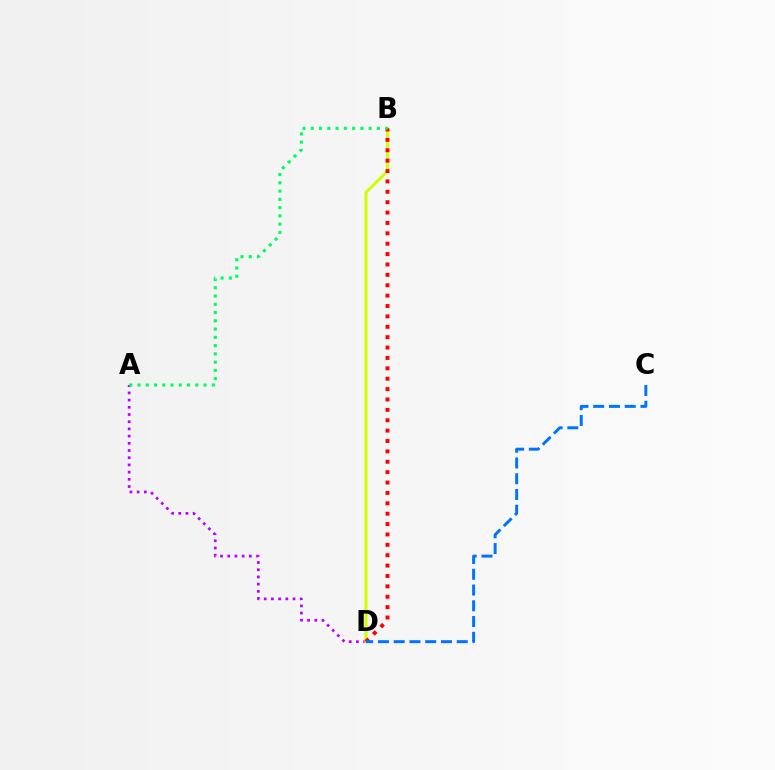{('A', 'D'): [{'color': '#b900ff', 'line_style': 'dotted', 'thickness': 1.96}], ('B', 'D'): [{'color': '#d1ff00', 'line_style': 'solid', 'thickness': 2.19}, {'color': '#ff0000', 'line_style': 'dotted', 'thickness': 2.82}], ('C', 'D'): [{'color': '#0074ff', 'line_style': 'dashed', 'thickness': 2.14}], ('A', 'B'): [{'color': '#00ff5c', 'line_style': 'dotted', 'thickness': 2.24}]}